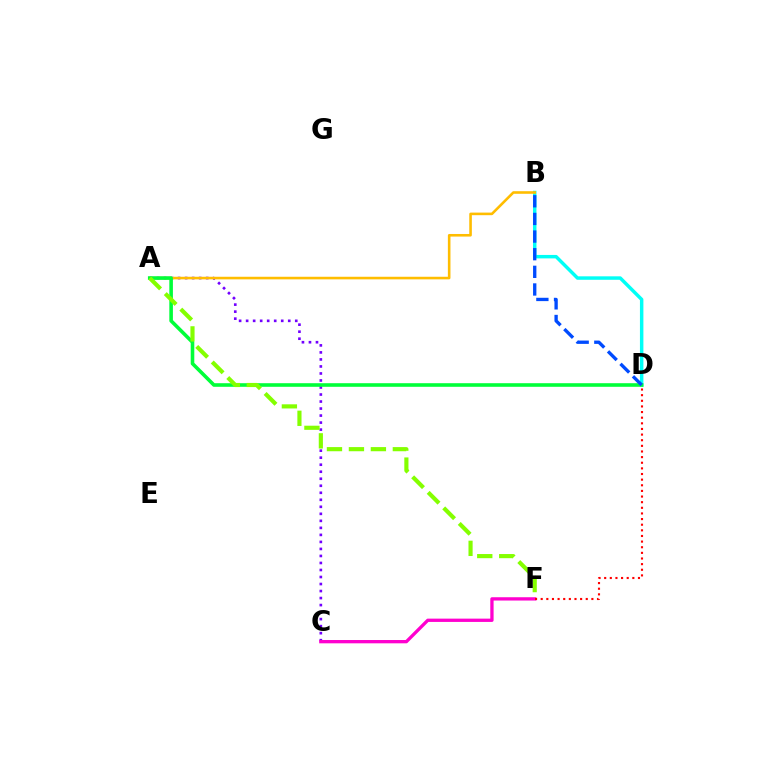{('B', 'D'): [{'color': '#00fff6', 'line_style': 'solid', 'thickness': 2.49}, {'color': '#004bff', 'line_style': 'dashed', 'thickness': 2.4}], ('A', 'C'): [{'color': '#7200ff', 'line_style': 'dotted', 'thickness': 1.91}], ('A', 'B'): [{'color': '#ffbd00', 'line_style': 'solid', 'thickness': 1.87}], ('A', 'D'): [{'color': '#00ff39', 'line_style': 'solid', 'thickness': 2.59}], ('C', 'F'): [{'color': '#ff00cf', 'line_style': 'solid', 'thickness': 2.38}], ('D', 'F'): [{'color': '#ff0000', 'line_style': 'dotted', 'thickness': 1.53}], ('A', 'F'): [{'color': '#84ff00', 'line_style': 'dashed', 'thickness': 2.98}]}